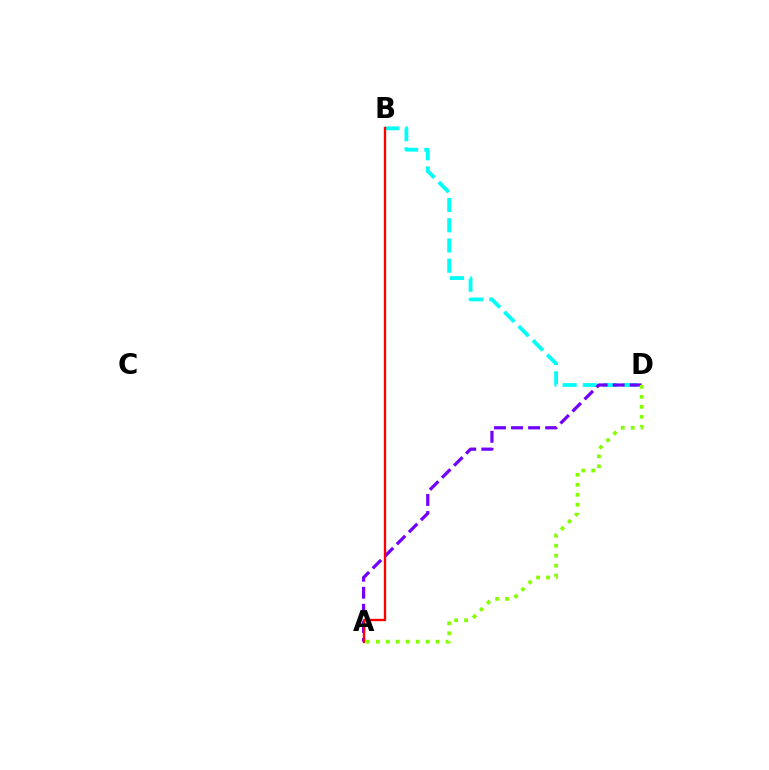{('B', 'D'): [{'color': '#00fff6', 'line_style': 'dashed', 'thickness': 2.75}], ('A', 'D'): [{'color': '#7200ff', 'line_style': 'dashed', 'thickness': 2.32}, {'color': '#84ff00', 'line_style': 'dotted', 'thickness': 2.71}], ('A', 'B'): [{'color': '#ff0000', 'line_style': 'solid', 'thickness': 1.69}]}